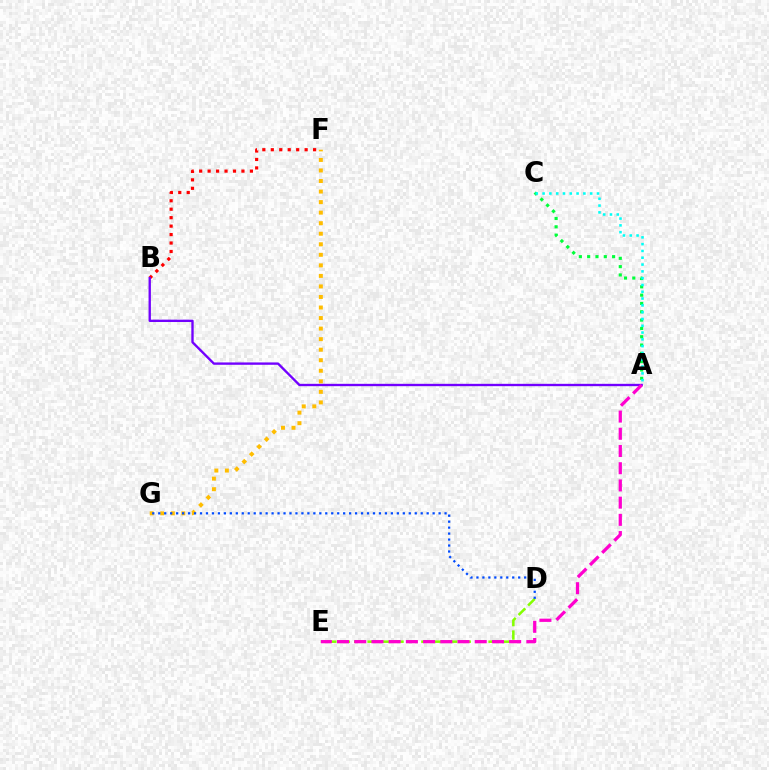{('D', 'E'): [{'color': '#84ff00', 'line_style': 'dashed', 'thickness': 1.83}], ('A', 'C'): [{'color': '#00ff39', 'line_style': 'dotted', 'thickness': 2.26}, {'color': '#00fff6', 'line_style': 'dotted', 'thickness': 1.85}], ('B', 'F'): [{'color': '#ff0000', 'line_style': 'dotted', 'thickness': 2.3}], ('A', 'B'): [{'color': '#7200ff', 'line_style': 'solid', 'thickness': 1.69}], ('F', 'G'): [{'color': '#ffbd00', 'line_style': 'dotted', 'thickness': 2.86}], ('D', 'G'): [{'color': '#004bff', 'line_style': 'dotted', 'thickness': 1.62}], ('A', 'E'): [{'color': '#ff00cf', 'line_style': 'dashed', 'thickness': 2.34}]}